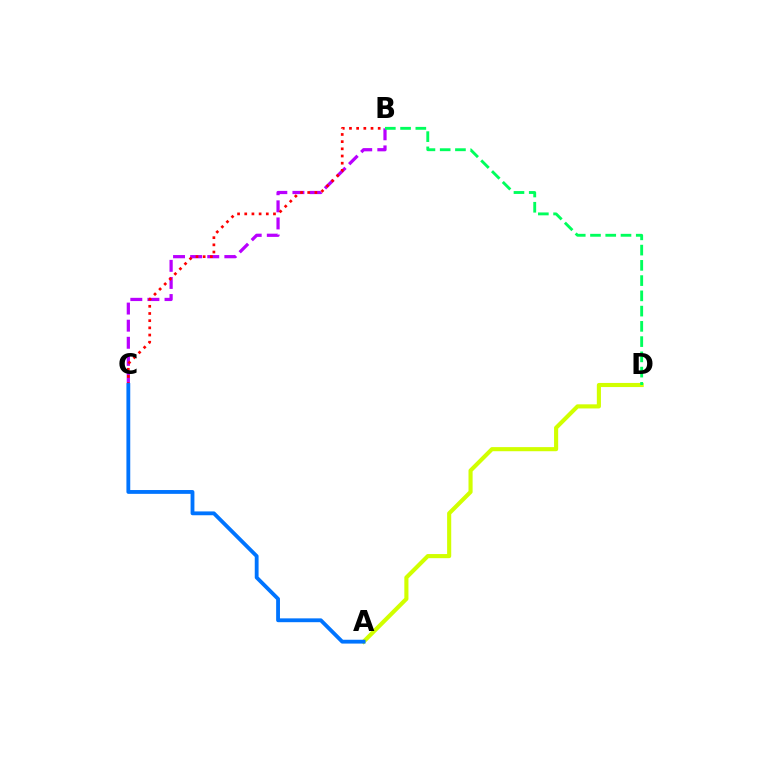{('B', 'C'): [{'color': '#b900ff', 'line_style': 'dashed', 'thickness': 2.32}, {'color': '#ff0000', 'line_style': 'dotted', 'thickness': 1.95}], ('A', 'D'): [{'color': '#d1ff00', 'line_style': 'solid', 'thickness': 2.96}], ('B', 'D'): [{'color': '#00ff5c', 'line_style': 'dashed', 'thickness': 2.07}], ('A', 'C'): [{'color': '#0074ff', 'line_style': 'solid', 'thickness': 2.75}]}